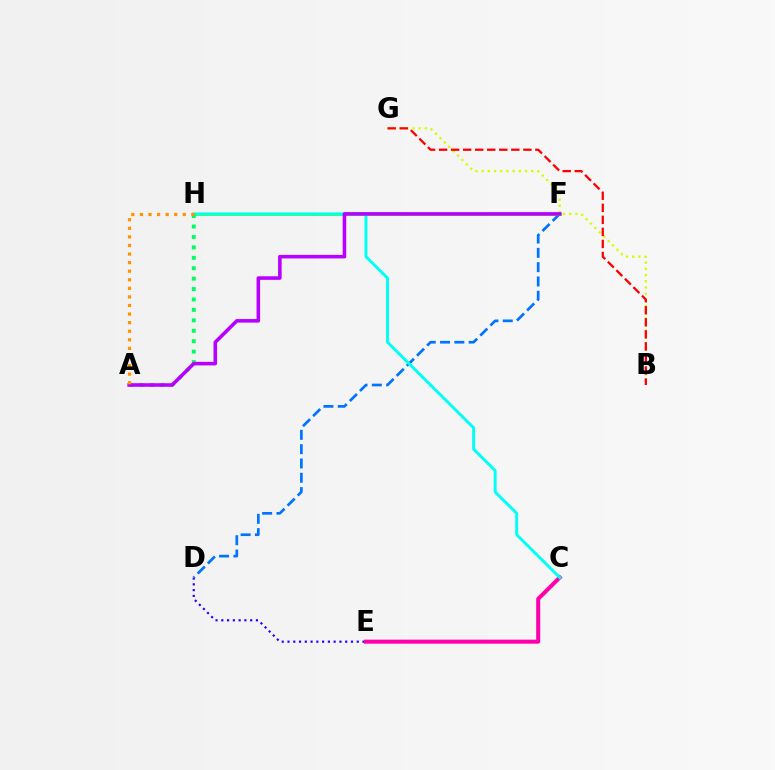{('D', 'E'): [{'color': '#2500ff', 'line_style': 'dotted', 'thickness': 1.57}], ('D', 'F'): [{'color': '#0074ff', 'line_style': 'dashed', 'thickness': 1.94}], ('C', 'E'): [{'color': '#ff00ac', 'line_style': 'solid', 'thickness': 2.91}], ('F', 'H'): [{'color': '#3dff00', 'line_style': 'solid', 'thickness': 1.9}], ('C', 'H'): [{'color': '#00fff6', 'line_style': 'solid', 'thickness': 2.12}], ('A', 'H'): [{'color': '#00ff5c', 'line_style': 'dotted', 'thickness': 2.83}, {'color': '#ff9400', 'line_style': 'dotted', 'thickness': 2.33}], ('B', 'G'): [{'color': '#d1ff00', 'line_style': 'dotted', 'thickness': 1.68}, {'color': '#ff0000', 'line_style': 'dashed', 'thickness': 1.64}], ('A', 'F'): [{'color': '#b900ff', 'line_style': 'solid', 'thickness': 2.57}]}